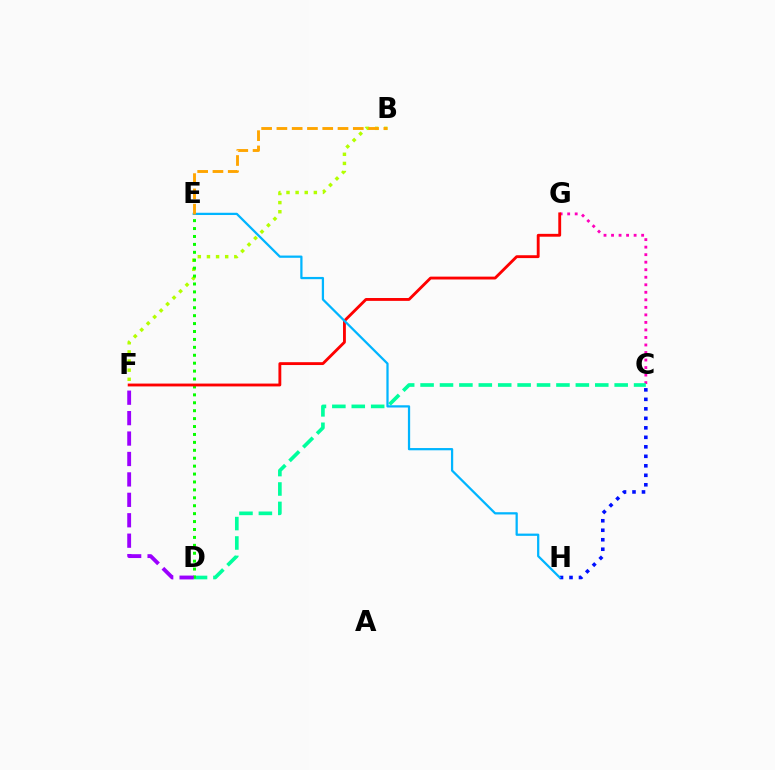{('C', 'G'): [{'color': '#ff00bd', 'line_style': 'dotted', 'thickness': 2.04}], ('B', 'F'): [{'color': '#b3ff00', 'line_style': 'dotted', 'thickness': 2.48}], ('C', 'D'): [{'color': '#00ff9d', 'line_style': 'dashed', 'thickness': 2.64}], ('C', 'H'): [{'color': '#0010ff', 'line_style': 'dotted', 'thickness': 2.58}], ('D', 'E'): [{'color': '#08ff00', 'line_style': 'dotted', 'thickness': 2.15}], ('F', 'G'): [{'color': '#ff0000', 'line_style': 'solid', 'thickness': 2.05}], ('E', 'H'): [{'color': '#00b5ff', 'line_style': 'solid', 'thickness': 1.62}], ('B', 'E'): [{'color': '#ffa500', 'line_style': 'dashed', 'thickness': 2.08}], ('D', 'F'): [{'color': '#9b00ff', 'line_style': 'dashed', 'thickness': 2.77}]}